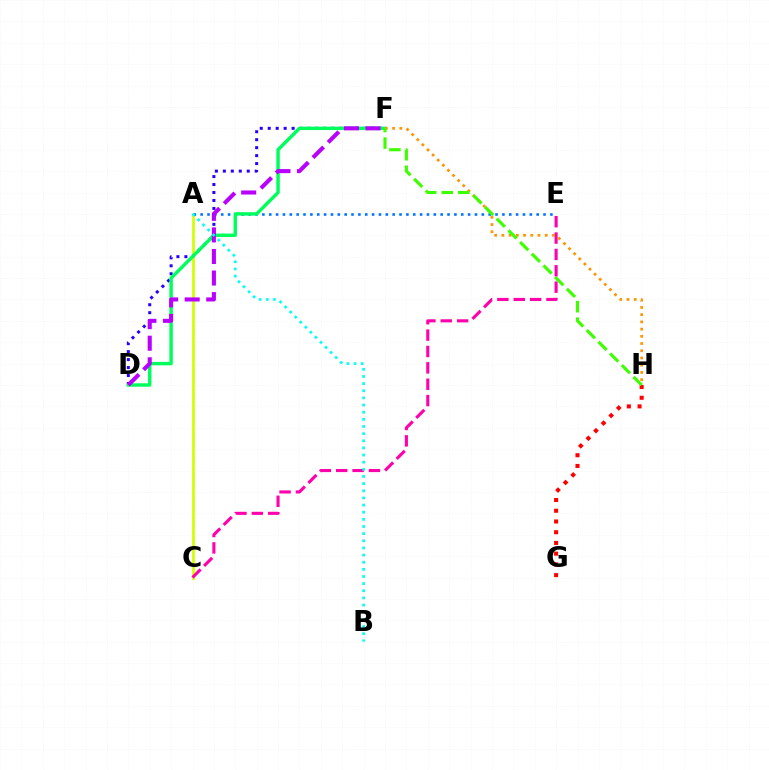{('A', 'C'): [{'color': '#d1ff00', 'line_style': 'solid', 'thickness': 1.96}], ('C', 'E'): [{'color': '#ff00ac', 'line_style': 'dashed', 'thickness': 2.22}], ('D', 'F'): [{'color': '#2500ff', 'line_style': 'dotted', 'thickness': 2.16}, {'color': '#00ff5c', 'line_style': 'solid', 'thickness': 2.47}, {'color': '#b900ff', 'line_style': 'dashed', 'thickness': 2.93}], ('A', 'E'): [{'color': '#0074ff', 'line_style': 'dotted', 'thickness': 1.86}], ('F', 'H'): [{'color': '#ff9400', 'line_style': 'dotted', 'thickness': 1.96}, {'color': '#3dff00', 'line_style': 'dashed', 'thickness': 2.24}], ('A', 'B'): [{'color': '#00fff6', 'line_style': 'dotted', 'thickness': 1.94}], ('G', 'H'): [{'color': '#ff0000', 'line_style': 'dotted', 'thickness': 2.92}]}